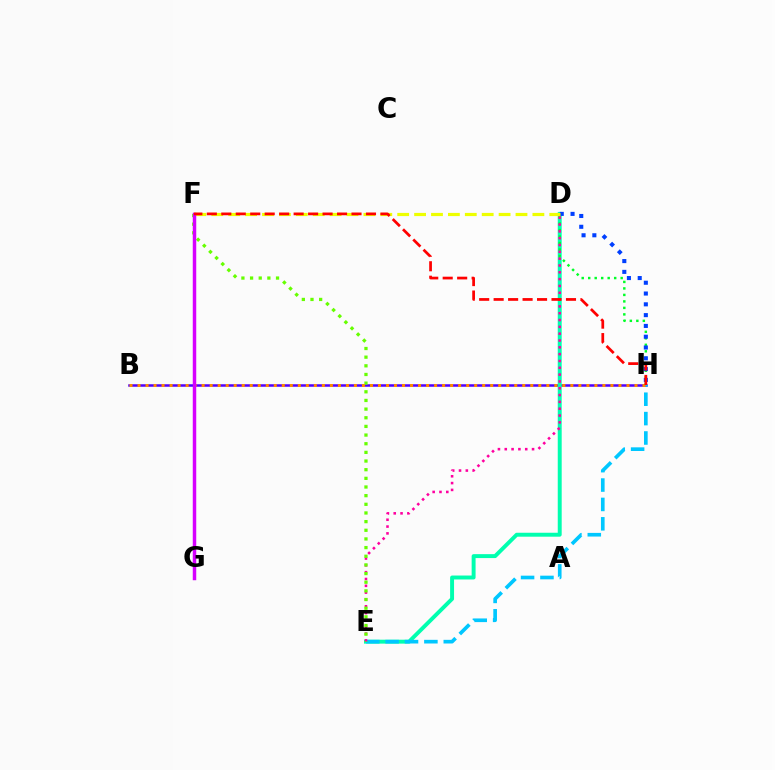{('B', 'H'): [{'color': '#4f00ff', 'line_style': 'solid', 'thickness': 1.8}, {'color': '#ff8800', 'line_style': 'dotted', 'thickness': 2.18}], ('D', 'E'): [{'color': '#00ffaf', 'line_style': 'solid', 'thickness': 2.83}, {'color': '#ff00a0', 'line_style': 'dotted', 'thickness': 1.85}], ('D', 'H'): [{'color': '#00ff27', 'line_style': 'dotted', 'thickness': 1.76}, {'color': '#003fff', 'line_style': 'dotted', 'thickness': 2.93}], ('E', 'H'): [{'color': '#00c7ff', 'line_style': 'dashed', 'thickness': 2.63}], ('E', 'F'): [{'color': '#66ff00', 'line_style': 'dotted', 'thickness': 2.35}], ('D', 'F'): [{'color': '#eeff00', 'line_style': 'dashed', 'thickness': 2.3}], ('F', 'G'): [{'color': '#d600ff', 'line_style': 'solid', 'thickness': 2.49}], ('F', 'H'): [{'color': '#ff0000', 'line_style': 'dashed', 'thickness': 1.97}]}